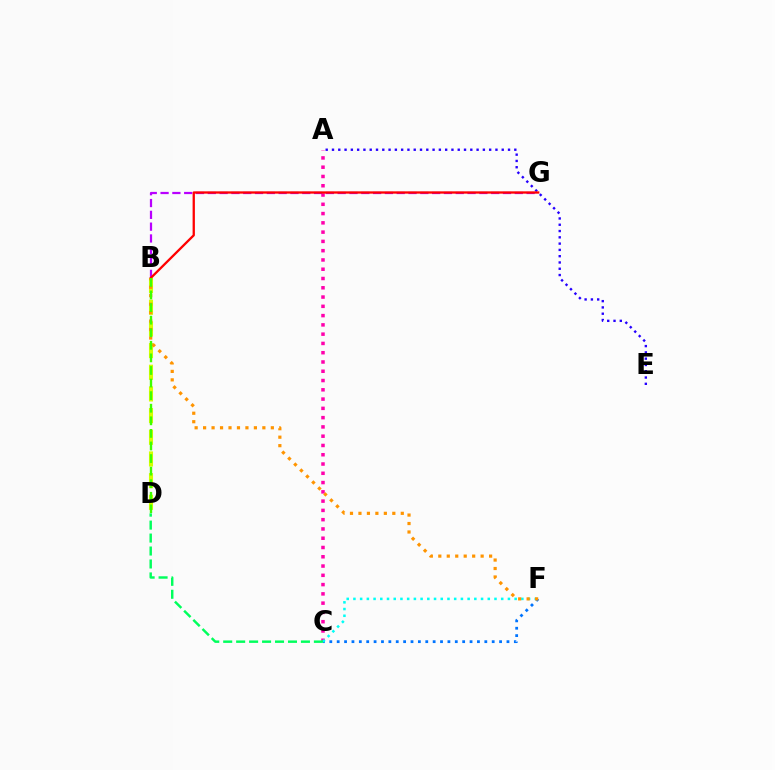{('A', 'C'): [{'color': '#ff00ac', 'line_style': 'dotted', 'thickness': 2.52}], ('B', 'G'): [{'color': '#b900ff', 'line_style': 'dashed', 'thickness': 1.6}, {'color': '#ff0000', 'line_style': 'solid', 'thickness': 1.65}], ('C', 'F'): [{'color': '#0074ff', 'line_style': 'dotted', 'thickness': 2.01}, {'color': '#00fff6', 'line_style': 'dotted', 'thickness': 1.82}], ('A', 'E'): [{'color': '#2500ff', 'line_style': 'dotted', 'thickness': 1.71}], ('B', 'D'): [{'color': '#d1ff00', 'line_style': 'dashed', 'thickness': 2.94}, {'color': '#3dff00', 'line_style': 'dashed', 'thickness': 1.71}], ('B', 'F'): [{'color': '#ff9400', 'line_style': 'dotted', 'thickness': 2.3}], ('C', 'D'): [{'color': '#00ff5c', 'line_style': 'dashed', 'thickness': 1.76}]}